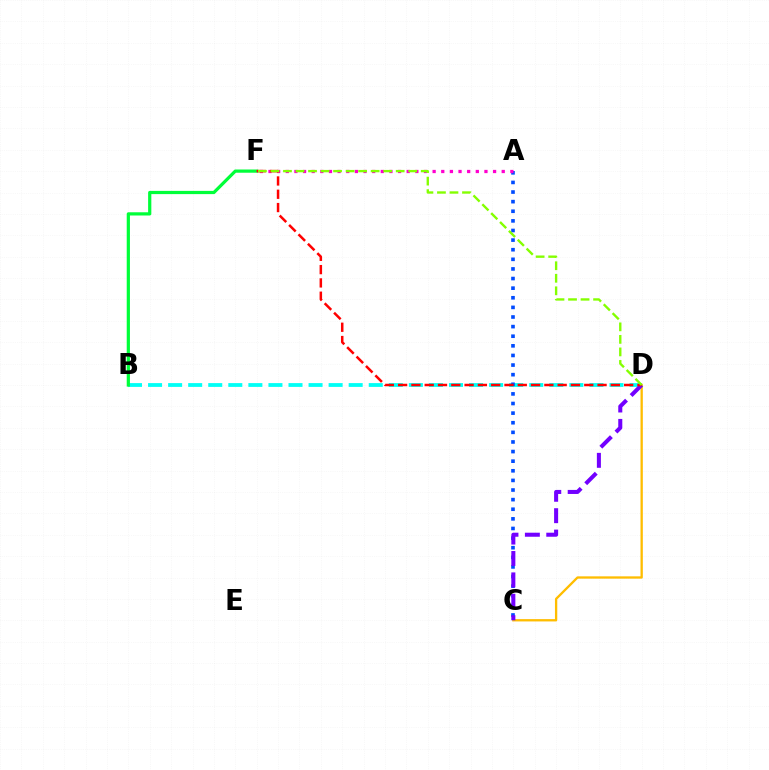{('B', 'D'): [{'color': '#00fff6', 'line_style': 'dashed', 'thickness': 2.73}], ('C', 'D'): [{'color': '#ffbd00', 'line_style': 'solid', 'thickness': 1.67}, {'color': '#7200ff', 'line_style': 'dashed', 'thickness': 2.91}], ('B', 'F'): [{'color': '#00ff39', 'line_style': 'solid', 'thickness': 2.32}], ('A', 'C'): [{'color': '#004bff', 'line_style': 'dotted', 'thickness': 2.61}], ('A', 'F'): [{'color': '#ff00cf', 'line_style': 'dotted', 'thickness': 2.35}], ('D', 'F'): [{'color': '#ff0000', 'line_style': 'dashed', 'thickness': 1.81}, {'color': '#84ff00', 'line_style': 'dashed', 'thickness': 1.7}]}